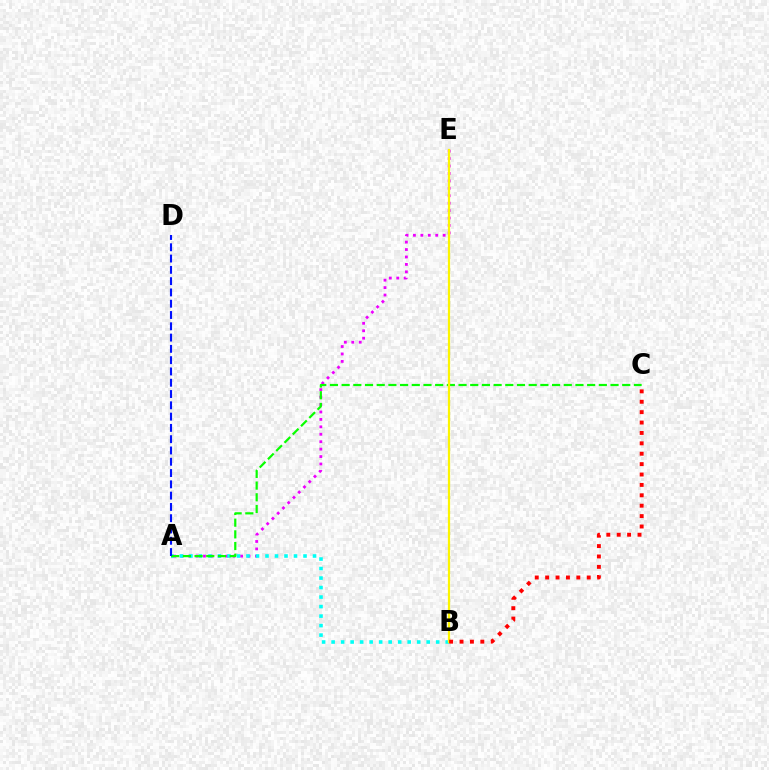{('A', 'E'): [{'color': '#ee00ff', 'line_style': 'dotted', 'thickness': 2.02}], ('A', 'B'): [{'color': '#00fff6', 'line_style': 'dotted', 'thickness': 2.58}], ('A', 'C'): [{'color': '#08ff00', 'line_style': 'dashed', 'thickness': 1.59}], ('B', 'E'): [{'color': '#fcf500', 'line_style': 'solid', 'thickness': 1.61}], ('B', 'C'): [{'color': '#ff0000', 'line_style': 'dotted', 'thickness': 2.82}], ('A', 'D'): [{'color': '#0010ff', 'line_style': 'dashed', 'thickness': 1.53}]}